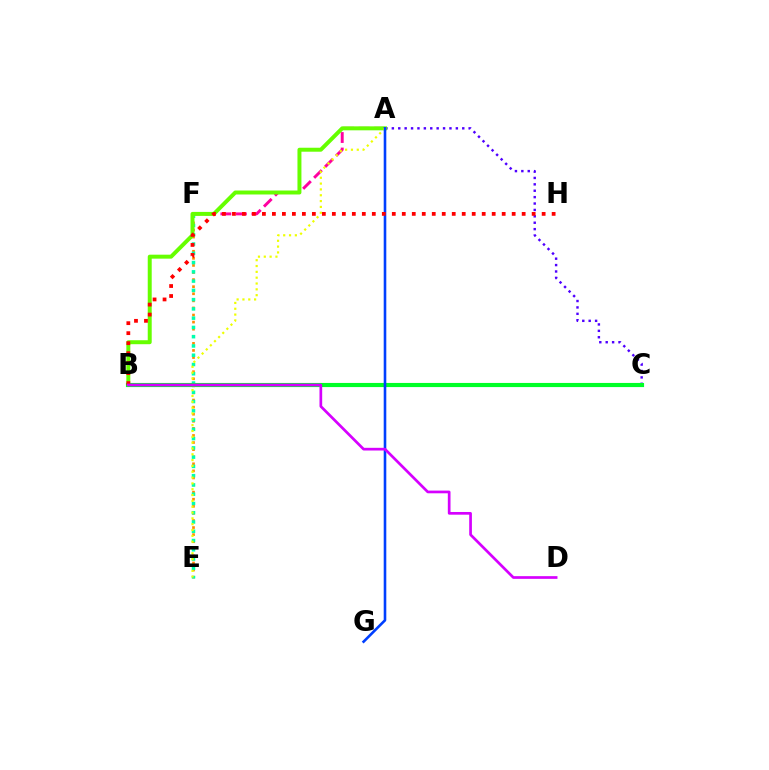{('A', 'F'): [{'color': '#ff00a0', 'line_style': 'dashed', 'thickness': 2.11}], ('E', 'F'): [{'color': '#ff8800', 'line_style': 'dotted', 'thickness': 1.92}, {'color': '#00ffaf', 'line_style': 'dotted', 'thickness': 2.52}], ('B', 'C'): [{'color': '#00c7ff', 'line_style': 'solid', 'thickness': 2.2}, {'color': '#00ff27', 'line_style': 'solid', 'thickness': 2.97}], ('A', 'C'): [{'color': '#4f00ff', 'line_style': 'dotted', 'thickness': 1.74}], ('A', 'B'): [{'color': '#66ff00', 'line_style': 'solid', 'thickness': 2.86}], ('A', 'E'): [{'color': '#eeff00', 'line_style': 'dotted', 'thickness': 1.58}], ('A', 'G'): [{'color': '#003fff', 'line_style': 'solid', 'thickness': 1.88}], ('B', 'H'): [{'color': '#ff0000', 'line_style': 'dotted', 'thickness': 2.71}], ('B', 'D'): [{'color': '#d600ff', 'line_style': 'solid', 'thickness': 1.94}]}